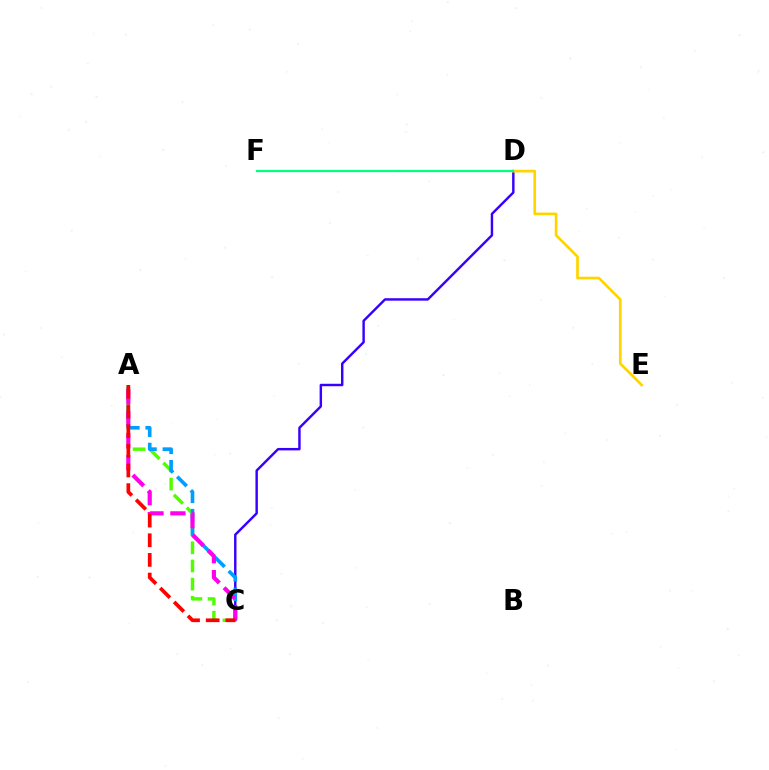{('C', 'D'): [{'color': '#3700ff', 'line_style': 'solid', 'thickness': 1.75}], ('D', 'E'): [{'color': '#ffd500', 'line_style': 'solid', 'thickness': 1.95}], ('D', 'F'): [{'color': '#00ff86', 'line_style': 'solid', 'thickness': 1.62}], ('A', 'C'): [{'color': '#4fff00', 'line_style': 'dashed', 'thickness': 2.47}, {'color': '#009eff', 'line_style': 'dashed', 'thickness': 2.62}, {'color': '#ff00ed', 'line_style': 'dashed', 'thickness': 2.98}, {'color': '#ff0000', 'line_style': 'dashed', 'thickness': 2.67}]}